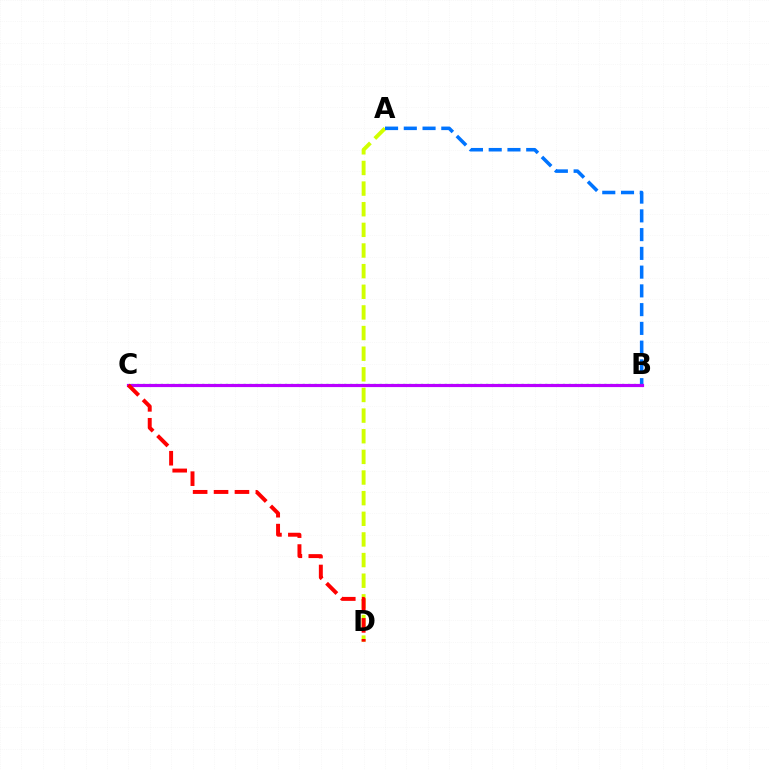{('A', 'D'): [{'color': '#d1ff00', 'line_style': 'dashed', 'thickness': 2.8}], ('B', 'C'): [{'color': '#00ff5c', 'line_style': 'dotted', 'thickness': 1.61}, {'color': '#b900ff', 'line_style': 'solid', 'thickness': 2.29}], ('A', 'B'): [{'color': '#0074ff', 'line_style': 'dashed', 'thickness': 2.55}], ('C', 'D'): [{'color': '#ff0000', 'line_style': 'dashed', 'thickness': 2.84}]}